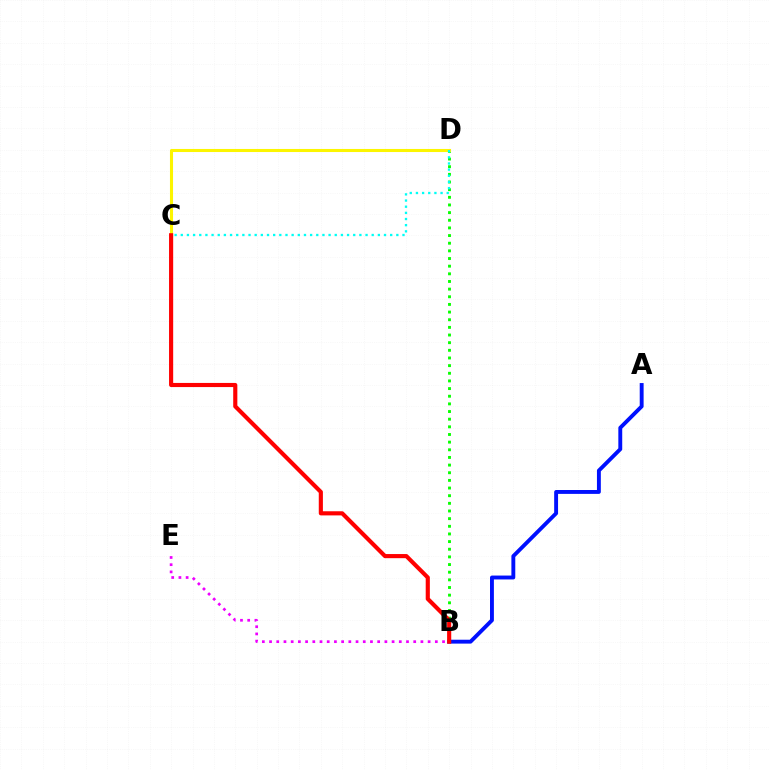{('A', 'B'): [{'color': '#0010ff', 'line_style': 'solid', 'thickness': 2.8}], ('B', 'D'): [{'color': '#08ff00', 'line_style': 'dotted', 'thickness': 2.08}], ('C', 'D'): [{'color': '#fcf500', 'line_style': 'solid', 'thickness': 2.2}, {'color': '#00fff6', 'line_style': 'dotted', 'thickness': 1.67}], ('B', 'C'): [{'color': '#ff0000', 'line_style': 'solid', 'thickness': 2.98}], ('B', 'E'): [{'color': '#ee00ff', 'line_style': 'dotted', 'thickness': 1.96}]}